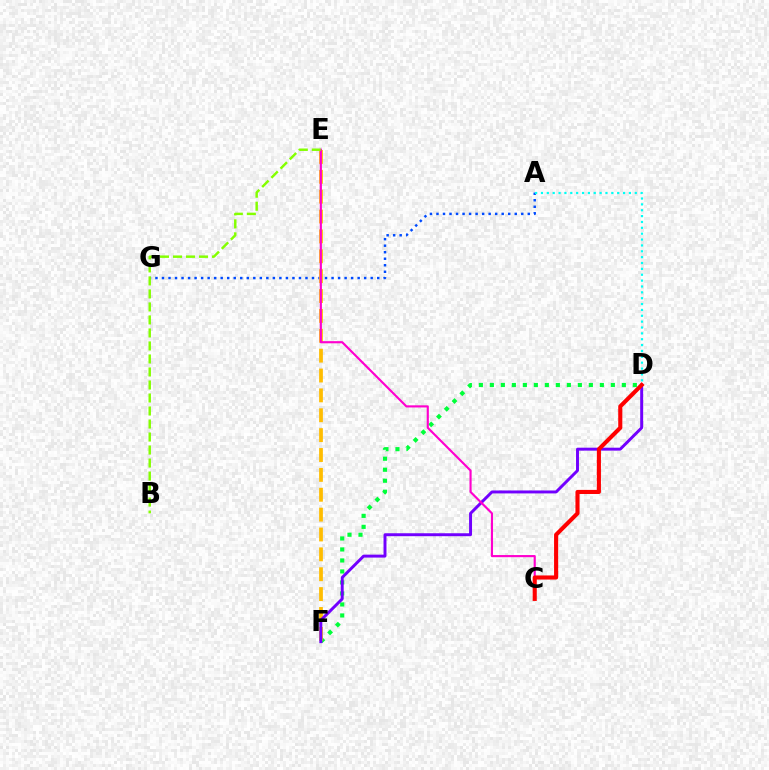{('D', 'F'): [{'color': '#00ff39', 'line_style': 'dotted', 'thickness': 2.99}, {'color': '#7200ff', 'line_style': 'solid', 'thickness': 2.12}], ('A', 'G'): [{'color': '#004bff', 'line_style': 'dotted', 'thickness': 1.77}], ('E', 'F'): [{'color': '#ffbd00', 'line_style': 'dashed', 'thickness': 2.7}], ('C', 'E'): [{'color': '#ff00cf', 'line_style': 'solid', 'thickness': 1.54}], ('C', 'D'): [{'color': '#ff0000', 'line_style': 'solid', 'thickness': 2.95}], ('B', 'E'): [{'color': '#84ff00', 'line_style': 'dashed', 'thickness': 1.77}], ('A', 'D'): [{'color': '#00fff6', 'line_style': 'dotted', 'thickness': 1.59}]}